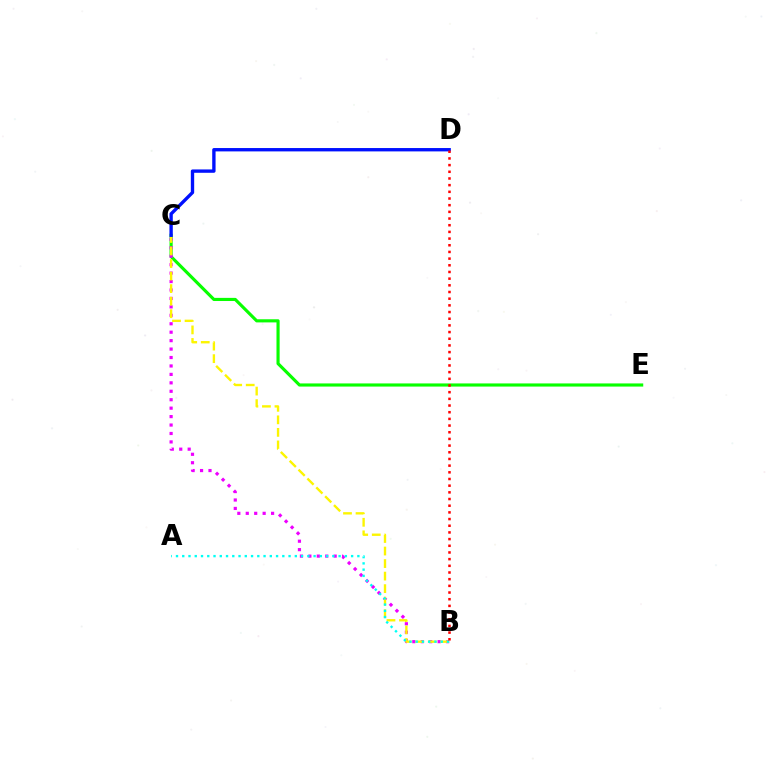{('C', 'E'): [{'color': '#08ff00', 'line_style': 'solid', 'thickness': 2.26}], ('B', 'C'): [{'color': '#ee00ff', 'line_style': 'dotted', 'thickness': 2.29}, {'color': '#fcf500', 'line_style': 'dashed', 'thickness': 1.7}], ('A', 'B'): [{'color': '#00fff6', 'line_style': 'dotted', 'thickness': 1.7}], ('C', 'D'): [{'color': '#0010ff', 'line_style': 'solid', 'thickness': 2.42}], ('B', 'D'): [{'color': '#ff0000', 'line_style': 'dotted', 'thickness': 1.81}]}